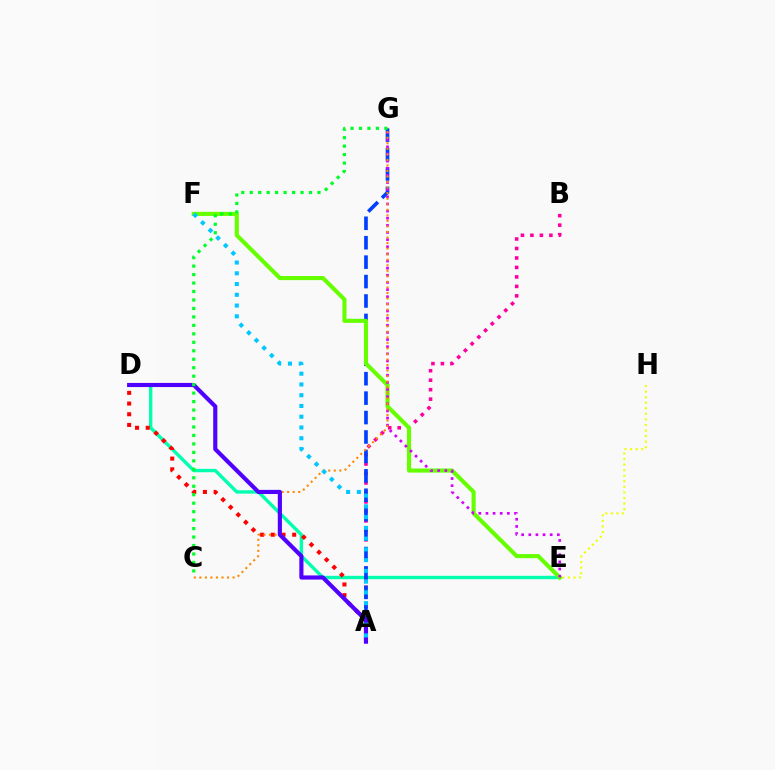{('E', 'H'): [{'color': '#eeff00', 'line_style': 'dotted', 'thickness': 1.51}], ('D', 'E'): [{'color': '#00ffaf', 'line_style': 'solid', 'thickness': 2.43}], ('A', 'B'): [{'color': '#ff00a0', 'line_style': 'dotted', 'thickness': 2.58}], ('A', 'G'): [{'color': '#003fff', 'line_style': 'dashed', 'thickness': 2.64}], ('A', 'D'): [{'color': '#ff0000', 'line_style': 'dotted', 'thickness': 2.9}, {'color': '#4f00ff', 'line_style': 'solid', 'thickness': 2.97}], ('E', 'F'): [{'color': '#66ff00', 'line_style': 'solid', 'thickness': 2.96}], ('E', 'G'): [{'color': '#d600ff', 'line_style': 'dotted', 'thickness': 1.94}], ('C', 'G'): [{'color': '#ff8800', 'line_style': 'dotted', 'thickness': 1.51}, {'color': '#00ff27', 'line_style': 'dotted', 'thickness': 2.3}], ('A', 'F'): [{'color': '#00c7ff', 'line_style': 'dotted', 'thickness': 2.92}]}